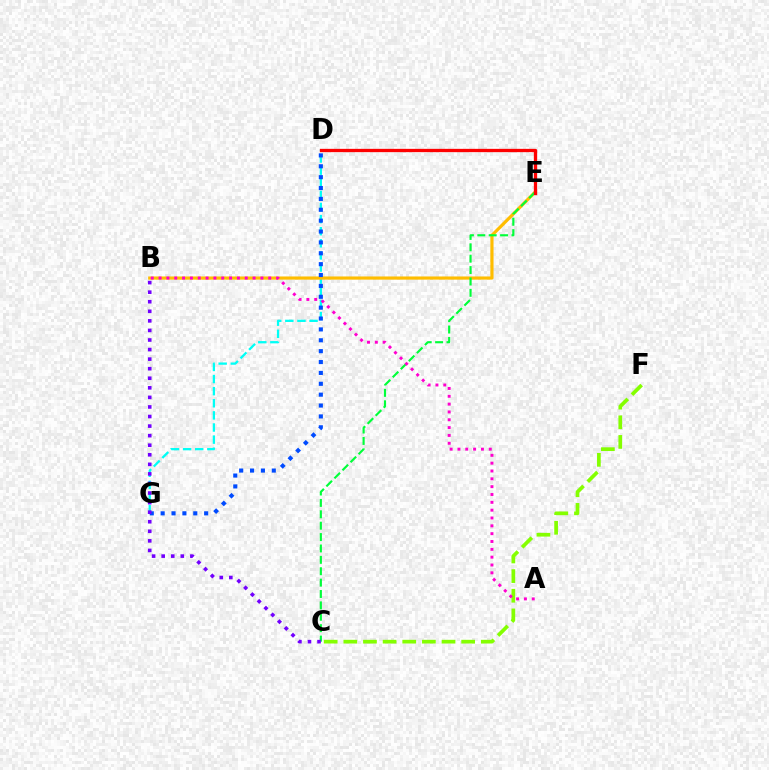{('C', 'F'): [{'color': '#84ff00', 'line_style': 'dashed', 'thickness': 2.67}], ('D', 'G'): [{'color': '#00fff6', 'line_style': 'dashed', 'thickness': 1.65}, {'color': '#004bff', 'line_style': 'dotted', 'thickness': 2.95}], ('B', 'E'): [{'color': '#ffbd00', 'line_style': 'solid', 'thickness': 2.29}], ('C', 'E'): [{'color': '#00ff39', 'line_style': 'dashed', 'thickness': 1.55}], ('A', 'B'): [{'color': '#ff00cf', 'line_style': 'dotted', 'thickness': 2.13}], ('D', 'E'): [{'color': '#ff0000', 'line_style': 'solid', 'thickness': 2.38}], ('B', 'C'): [{'color': '#7200ff', 'line_style': 'dotted', 'thickness': 2.6}]}